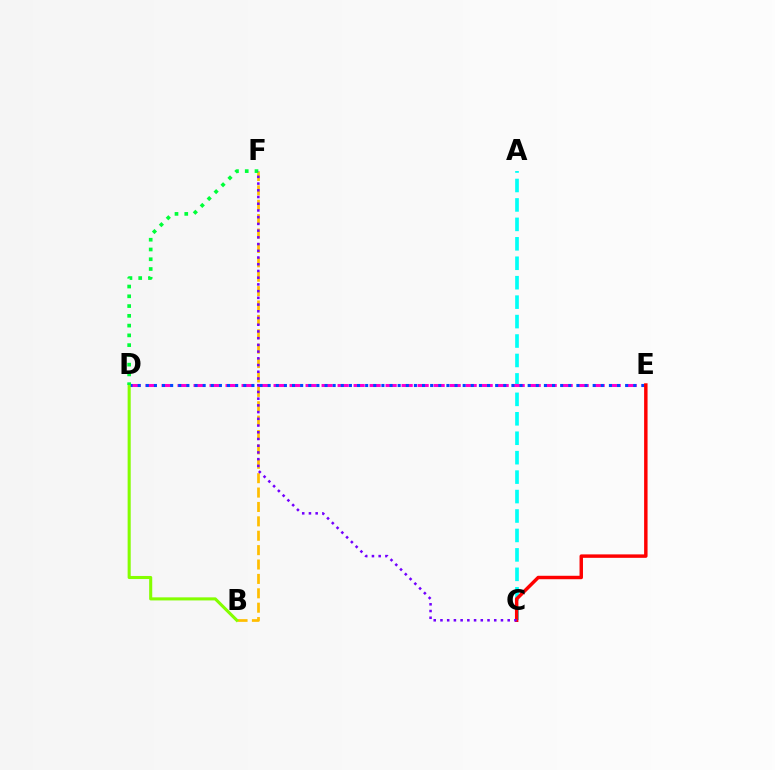{('A', 'C'): [{'color': '#00fff6', 'line_style': 'dashed', 'thickness': 2.64}], ('D', 'E'): [{'color': '#ff00cf', 'line_style': 'dashed', 'thickness': 2.17}, {'color': '#004bff', 'line_style': 'dotted', 'thickness': 2.21}], ('B', 'F'): [{'color': '#ffbd00', 'line_style': 'dashed', 'thickness': 1.95}], ('C', 'E'): [{'color': '#ff0000', 'line_style': 'solid', 'thickness': 2.48}], ('B', 'D'): [{'color': '#84ff00', 'line_style': 'solid', 'thickness': 2.21}], ('D', 'F'): [{'color': '#00ff39', 'line_style': 'dotted', 'thickness': 2.65}], ('C', 'F'): [{'color': '#7200ff', 'line_style': 'dotted', 'thickness': 1.83}]}